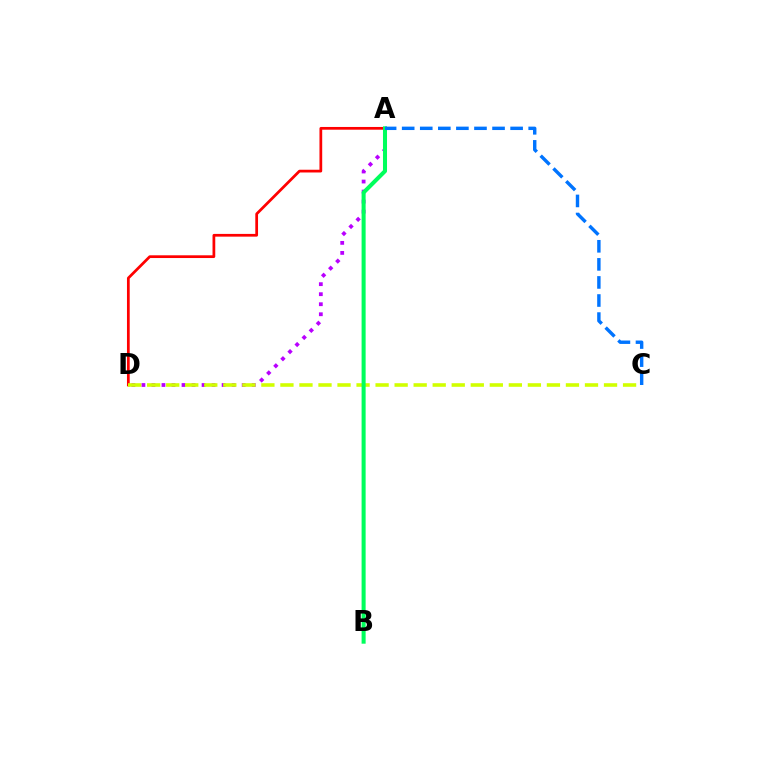{('A', 'D'): [{'color': '#b900ff', 'line_style': 'dotted', 'thickness': 2.72}, {'color': '#ff0000', 'line_style': 'solid', 'thickness': 1.97}], ('C', 'D'): [{'color': '#d1ff00', 'line_style': 'dashed', 'thickness': 2.59}], ('A', 'B'): [{'color': '#00ff5c', 'line_style': 'solid', 'thickness': 2.91}], ('A', 'C'): [{'color': '#0074ff', 'line_style': 'dashed', 'thickness': 2.46}]}